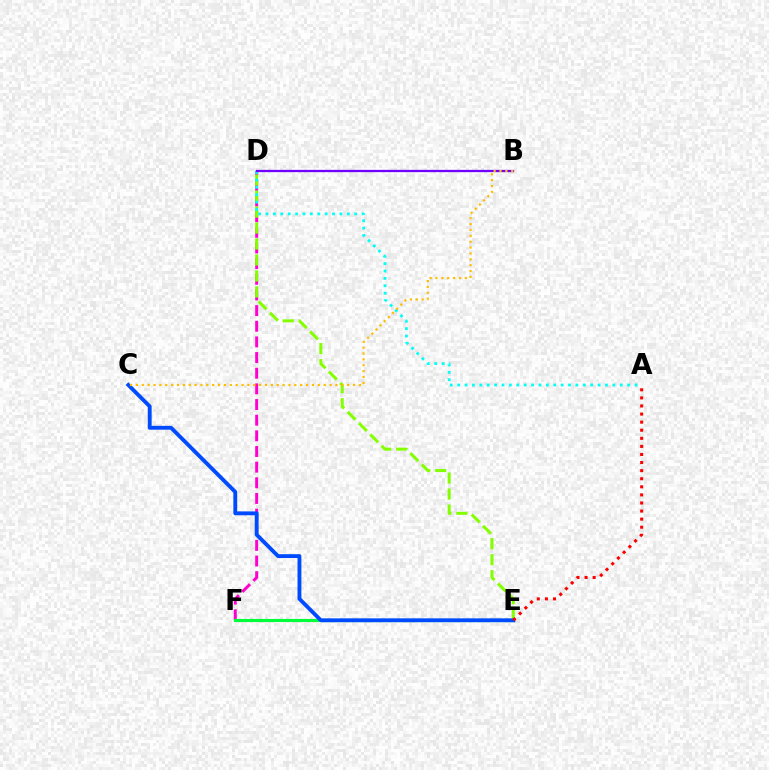{('D', 'F'): [{'color': '#ff00cf', 'line_style': 'dashed', 'thickness': 2.13}], ('D', 'E'): [{'color': '#84ff00', 'line_style': 'dashed', 'thickness': 2.17}], ('A', 'D'): [{'color': '#00fff6', 'line_style': 'dotted', 'thickness': 2.01}], ('E', 'F'): [{'color': '#00ff39', 'line_style': 'solid', 'thickness': 2.26}], ('B', 'D'): [{'color': '#7200ff', 'line_style': 'solid', 'thickness': 1.65}], ('C', 'E'): [{'color': '#004bff', 'line_style': 'solid', 'thickness': 2.78}], ('A', 'E'): [{'color': '#ff0000', 'line_style': 'dotted', 'thickness': 2.2}], ('B', 'C'): [{'color': '#ffbd00', 'line_style': 'dotted', 'thickness': 1.59}]}